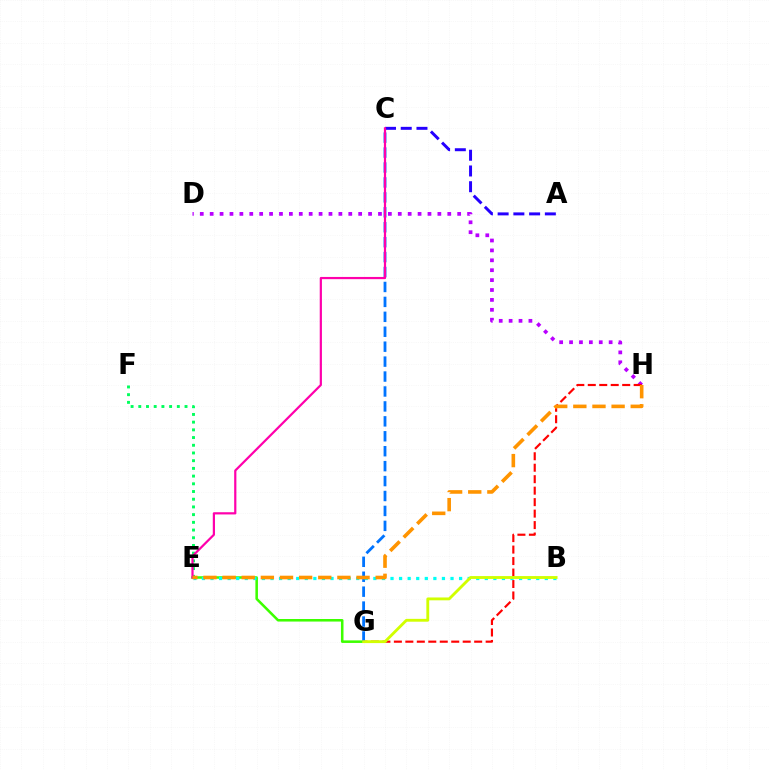{('D', 'H'): [{'color': '#b900ff', 'line_style': 'dotted', 'thickness': 2.69}], ('E', 'G'): [{'color': '#3dff00', 'line_style': 'solid', 'thickness': 1.84}], ('G', 'H'): [{'color': '#ff0000', 'line_style': 'dashed', 'thickness': 1.56}], ('E', 'F'): [{'color': '#00ff5c', 'line_style': 'dotted', 'thickness': 2.09}], ('C', 'G'): [{'color': '#0074ff', 'line_style': 'dashed', 'thickness': 2.03}], ('B', 'E'): [{'color': '#00fff6', 'line_style': 'dotted', 'thickness': 2.33}], ('A', 'C'): [{'color': '#2500ff', 'line_style': 'dashed', 'thickness': 2.14}], ('C', 'E'): [{'color': '#ff00ac', 'line_style': 'solid', 'thickness': 1.59}], ('B', 'G'): [{'color': '#d1ff00', 'line_style': 'solid', 'thickness': 2.05}], ('E', 'H'): [{'color': '#ff9400', 'line_style': 'dashed', 'thickness': 2.6}]}